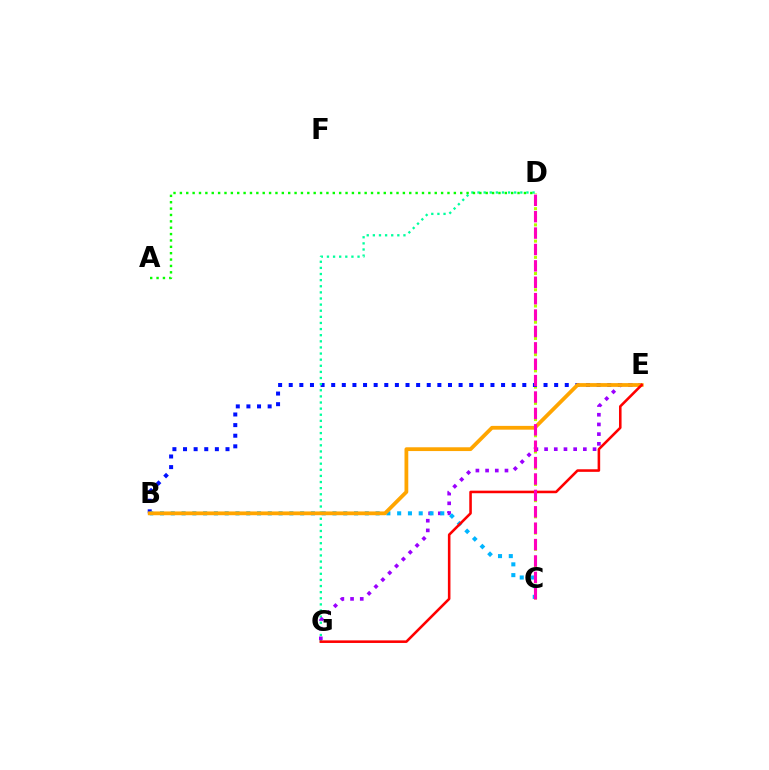{('C', 'D'): [{'color': '#b3ff00', 'line_style': 'dotted', 'thickness': 2.2}, {'color': '#ff00bd', 'line_style': 'dashed', 'thickness': 2.23}], ('B', 'E'): [{'color': '#0010ff', 'line_style': 'dotted', 'thickness': 2.88}, {'color': '#ffa500', 'line_style': 'solid', 'thickness': 2.72}], ('D', 'G'): [{'color': '#00ff9d', 'line_style': 'dotted', 'thickness': 1.66}], ('E', 'G'): [{'color': '#9b00ff', 'line_style': 'dotted', 'thickness': 2.63}, {'color': '#ff0000', 'line_style': 'solid', 'thickness': 1.85}], ('B', 'C'): [{'color': '#00b5ff', 'line_style': 'dotted', 'thickness': 2.93}], ('A', 'D'): [{'color': '#08ff00', 'line_style': 'dotted', 'thickness': 1.73}]}